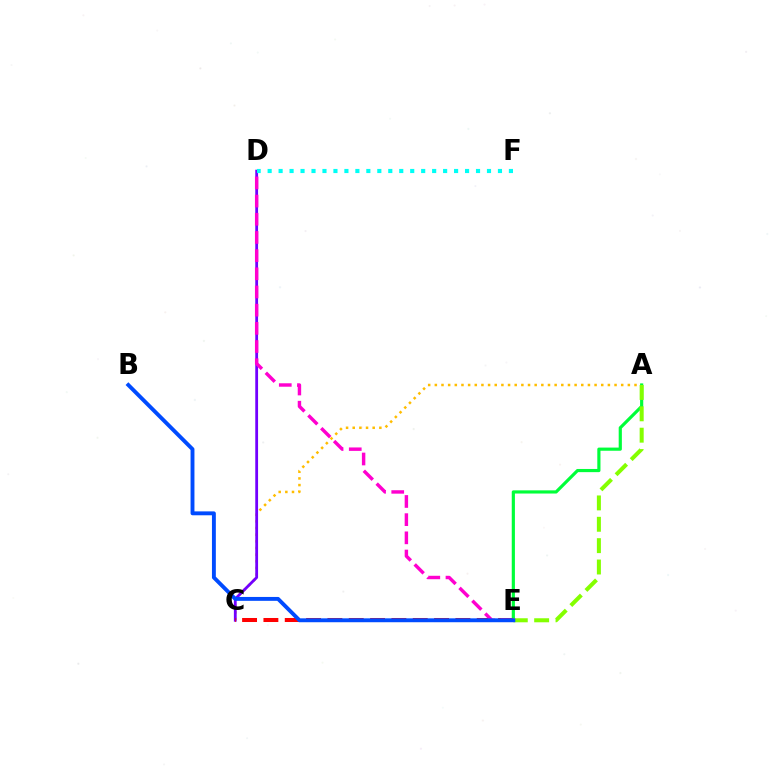{('A', 'C'): [{'color': '#ffbd00', 'line_style': 'dotted', 'thickness': 1.81}], ('A', 'E'): [{'color': '#00ff39', 'line_style': 'solid', 'thickness': 2.28}, {'color': '#84ff00', 'line_style': 'dashed', 'thickness': 2.9}], ('C', 'D'): [{'color': '#7200ff', 'line_style': 'solid', 'thickness': 2.02}], ('C', 'E'): [{'color': '#ff0000', 'line_style': 'dashed', 'thickness': 2.9}], ('D', 'E'): [{'color': '#ff00cf', 'line_style': 'dashed', 'thickness': 2.47}], ('B', 'E'): [{'color': '#004bff', 'line_style': 'solid', 'thickness': 2.8}], ('D', 'F'): [{'color': '#00fff6', 'line_style': 'dotted', 'thickness': 2.98}]}